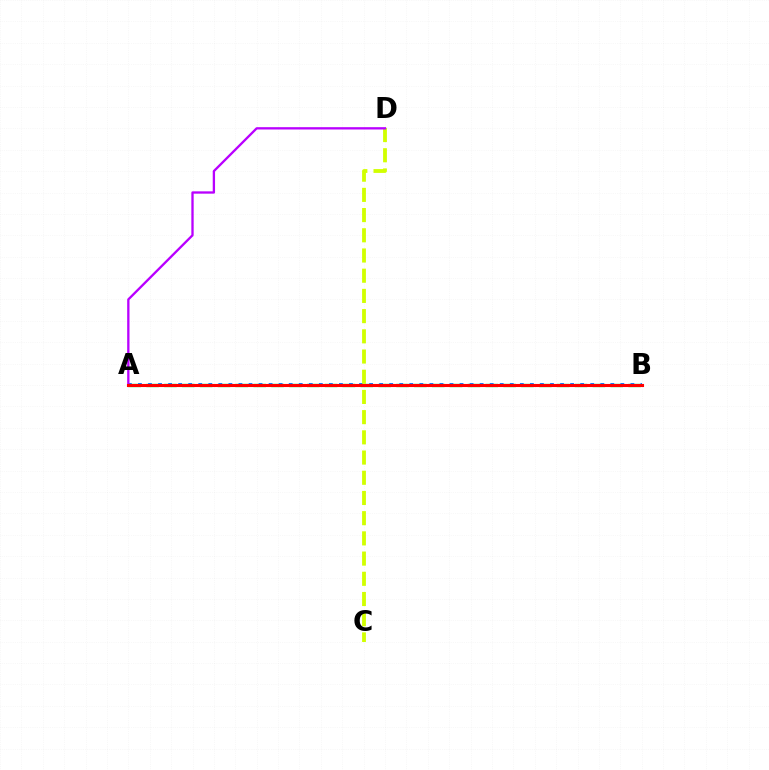{('A', 'B'): [{'color': '#00ff5c', 'line_style': 'dashed', 'thickness': 2.43}, {'color': '#0074ff', 'line_style': 'dotted', 'thickness': 2.73}, {'color': '#ff0000', 'line_style': 'solid', 'thickness': 2.23}], ('C', 'D'): [{'color': '#d1ff00', 'line_style': 'dashed', 'thickness': 2.74}], ('A', 'D'): [{'color': '#b900ff', 'line_style': 'solid', 'thickness': 1.67}]}